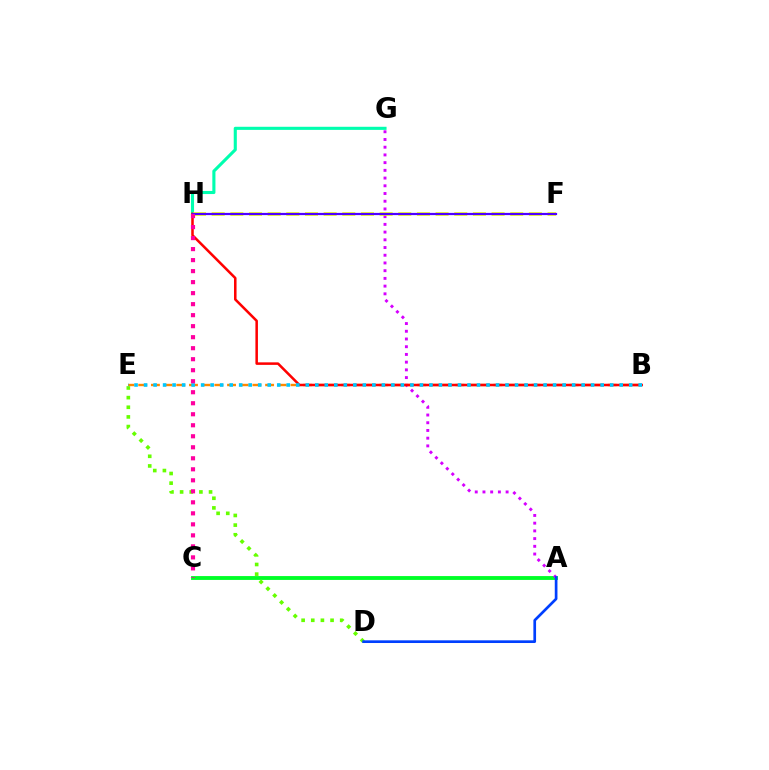{('B', 'E'): [{'color': '#ff8800', 'line_style': 'dashed', 'thickness': 1.72}, {'color': '#00c7ff', 'line_style': 'dotted', 'thickness': 2.58}], ('A', 'C'): [{'color': '#00ff27', 'line_style': 'solid', 'thickness': 2.77}], ('D', 'E'): [{'color': '#66ff00', 'line_style': 'dotted', 'thickness': 2.62}], ('A', 'G'): [{'color': '#d600ff', 'line_style': 'dotted', 'thickness': 2.1}], ('G', 'H'): [{'color': '#00ffaf', 'line_style': 'solid', 'thickness': 2.23}], ('B', 'H'): [{'color': '#ff0000', 'line_style': 'solid', 'thickness': 1.82}], ('F', 'H'): [{'color': '#eeff00', 'line_style': 'dashed', 'thickness': 2.53}, {'color': '#4f00ff', 'line_style': 'solid', 'thickness': 1.59}], ('C', 'H'): [{'color': '#ff00a0', 'line_style': 'dotted', 'thickness': 2.99}], ('A', 'D'): [{'color': '#003fff', 'line_style': 'solid', 'thickness': 1.94}]}